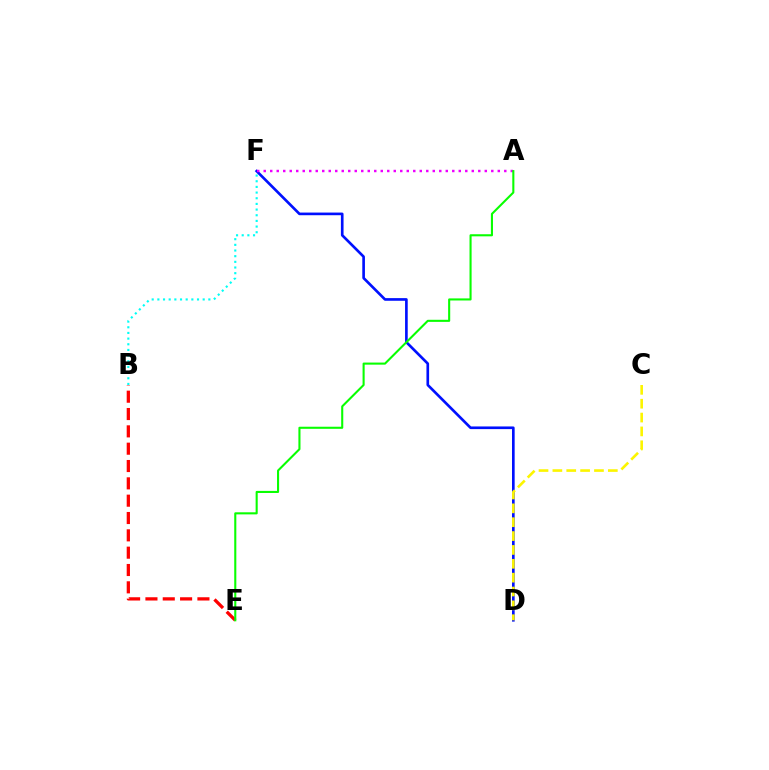{('B', 'F'): [{'color': '#00fff6', 'line_style': 'dotted', 'thickness': 1.54}], ('D', 'F'): [{'color': '#0010ff', 'line_style': 'solid', 'thickness': 1.91}], ('C', 'D'): [{'color': '#fcf500', 'line_style': 'dashed', 'thickness': 1.88}], ('B', 'E'): [{'color': '#ff0000', 'line_style': 'dashed', 'thickness': 2.35}], ('A', 'F'): [{'color': '#ee00ff', 'line_style': 'dotted', 'thickness': 1.77}], ('A', 'E'): [{'color': '#08ff00', 'line_style': 'solid', 'thickness': 1.5}]}